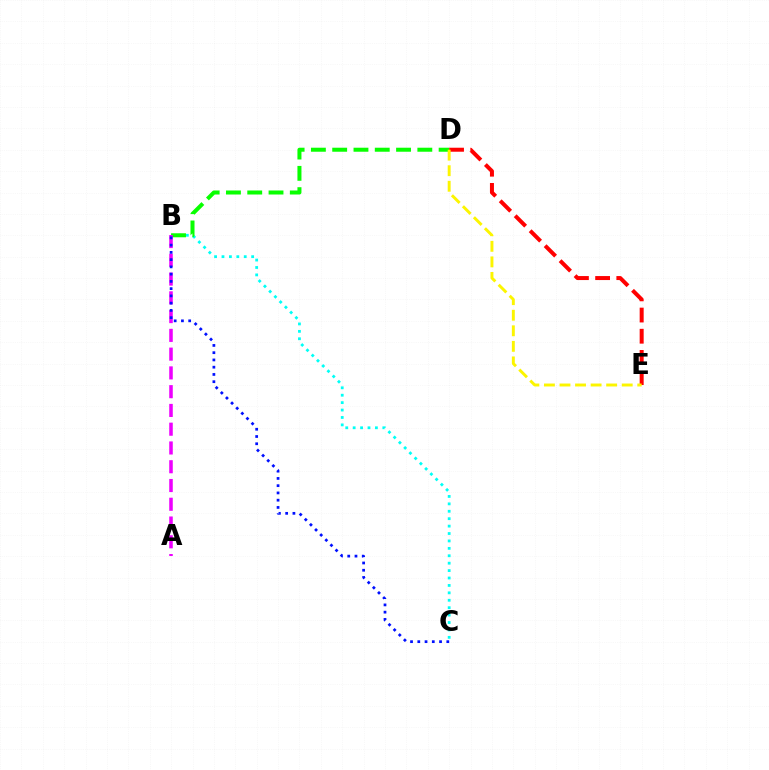{('B', 'C'): [{'color': '#00fff6', 'line_style': 'dotted', 'thickness': 2.02}, {'color': '#0010ff', 'line_style': 'dotted', 'thickness': 1.97}], ('B', 'D'): [{'color': '#08ff00', 'line_style': 'dashed', 'thickness': 2.89}], ('A', 'B'): [{'color': '#ee00ff', 'line_style': 'dashed', 'thickness': 2.55}], ('D', 'E'): [{'color': '#ff0000', 'line_style': 'dashed', 'thickness': 2.88}, {'color': '#fcf500', 'line_style': 'dashed', 'thickness': 2.11}]}